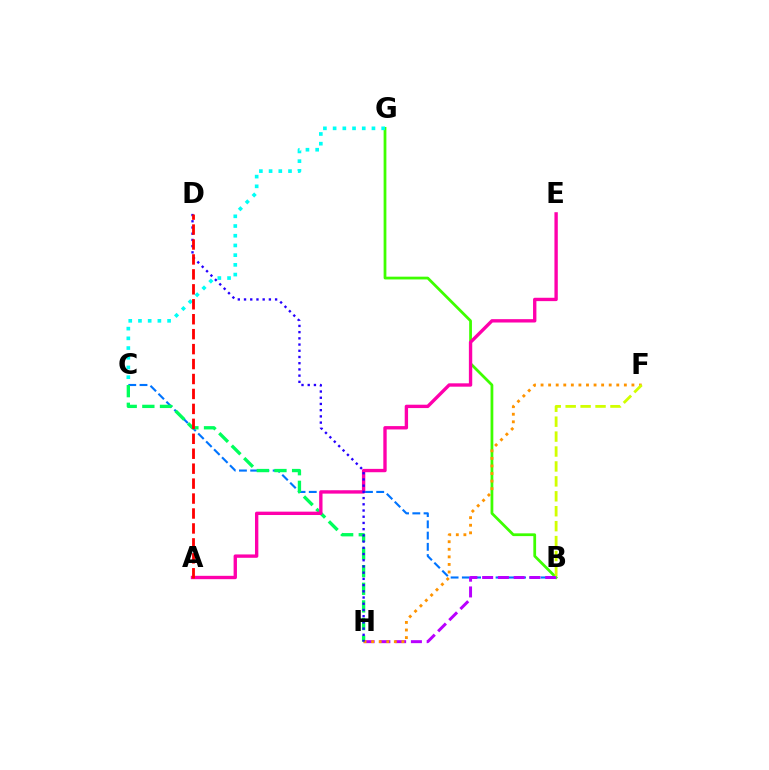{('B', 'G'): [{'color': '#3dff00', 'line_style': 'solid', 'thickness': 1.99}], ('C', 'G'): [{'color': '#00fff6', 'line_style': 'dotted', 'thickness': 2.64}], ('B', 'C'): [{'color': '#0074ff', 'line_style': 'dashed', 'thickness': 1.53}], ('B', 'H'): [{'color': '#b900ff', 'line_style': 'dashed', 'thickness': 2.14}], ('C', 'H'): [{'color': '#00ff5c', 'line_style': 'dashed', 'thickness': 2.4}], ('F', 'H'): [{'color': '#ff9400', 'line_style': 'dotted', 'thickness': 2.06}], ('A', 'E'): [{'color': '#ff00ac', 'line_style': 'solid', 'thickness': 2.42}], ('D', 'H'): [{'color': '#2500ff', 'line_style': 'dotted', 'thickness': 1.69}], ('B', 'F'): [{'color': '#d1ff00', 'line_style': 'dashed', 'thickness': 2.03}], ('A', 'D'): [{'color': '#ff0000', 'line_style': 'dashed', 'thickness': 2.03}]}